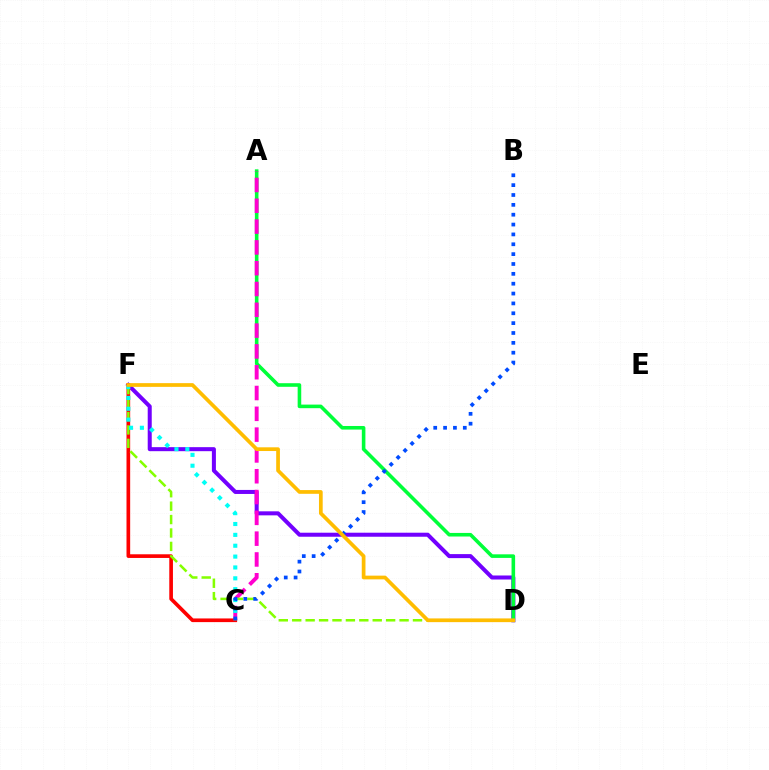{('D', 'F'): [{'color': '#7200ff', 'line_style': 'solid', 'thickness': 2.9}, {'color': '#84ff00', 'line_style': 'dashed', 'thickness': 1.82}, {'color': '#ffbd00', 'line_style': 'solid', 'thickness': 2.68}], ('A', 'D'): [{'color': '#00ff39', 'line_style': 'solid', 'thickness': 2.58}], ('A', 'C'): [{'color': '#ff00cf', 'line_style': 'dashed', 'thickness': 2.83}], ('C', 'F'): [{'color': '#ff0000', 'line_style': 'solid', 'thickness': 2.64}, {'color': '#00fff6', 'line_style': 'dotted', 'thickness': 2.95}], ('B', 'C'): [{'color': '#004bff', 'line_style': 'dotted', 'thickness': 2.68}]}